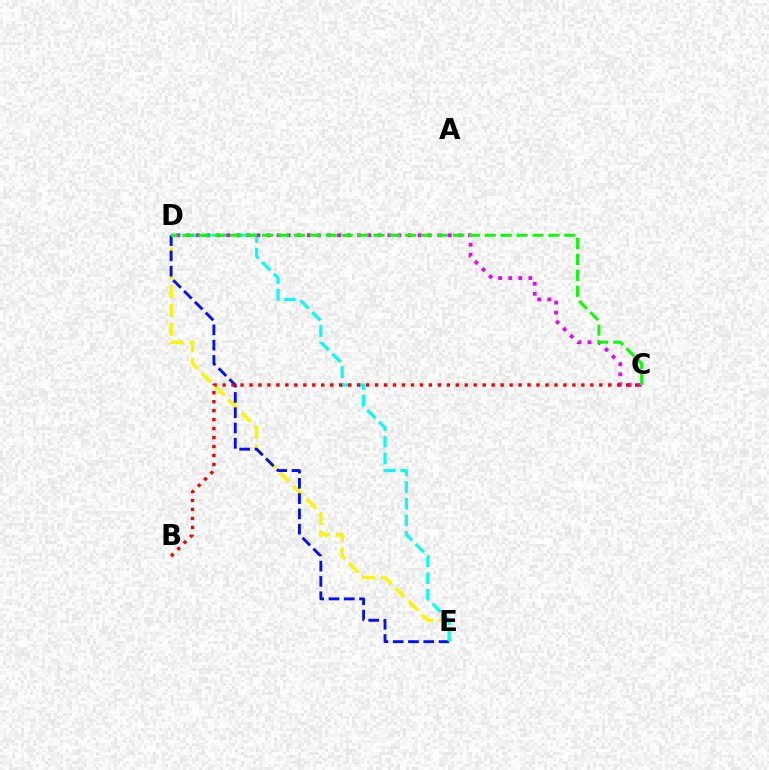{('D', 'E'): [{'color': '#fcf500', 'line_style': 'dashed', 'thickness': 2.56}, {'color': '#0010ff', 'line_style': 'dashed', 'thickness': 2.08}, {'color': '#00fff6', 'line_style': 'dashed', 'thickness': 2.26}], ('C', 'D'): [{'color': '#ee00ff', 'line_style': 'dotted', 'thickness': 2.74}, {'color': '#08ff00', 'line_style': 'dashed', 'thickness': 2.16}], ('B', 'C'): [{'color': '#ff0000', 'line_style': 'dotted', 'thickness': 2.44}]}